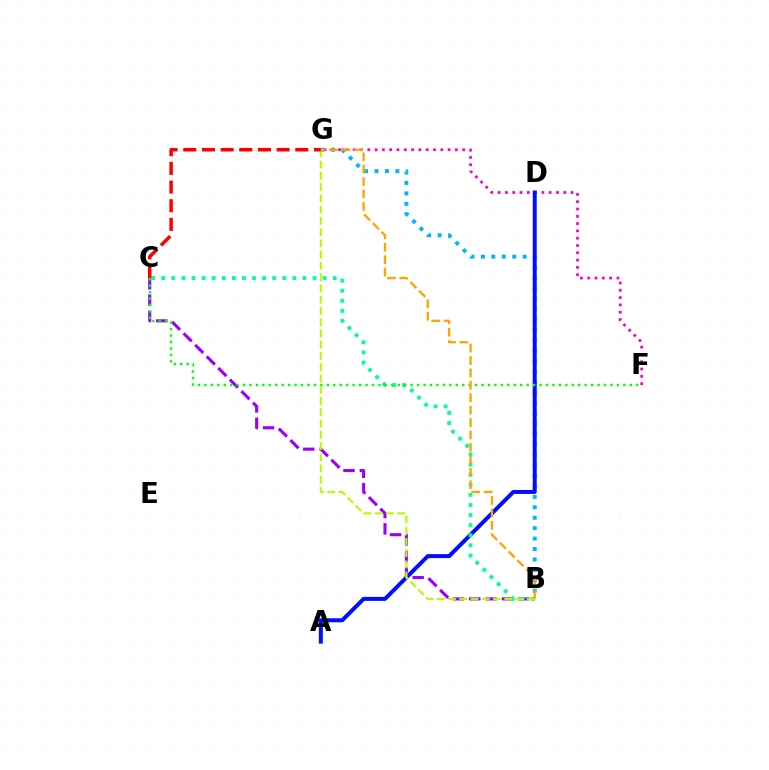{('B', 'G'): [{'color': '#00b5ff', 'line_style': 'dotted', 'thickness': 2.83}, {'color': '#b3ff00', 'line_style': 'dashed', 'thickness': 1.53}, {'color': '#ffa500', 'line_style': 'dashed', 'thickness': 1.69}], ('F', 'G'): [{'color': '#ff00bd', 'line_style': 'dotted', 'thickness': 1.98}], ('A', 'D'): [{'color': '#0010ff', 'line_style': 'solid', 'thickness': 2.89}], ('B', 'C'): [{'color': '#9b00ff', 'line_style': 'dashed', 'thickness': 2.22}, {'color': '#00ff9d', 'line_style': 'dotted', 'thickness': 2.74}], ('C', 'F'): [{'color': '#08ff00', 'line_style': 'dotted', 'thickness': 1.75}], ('C', 'G'): [{'color': '#ff0000', 'line_style': 'dashed', 'thickness': 2.54}]}